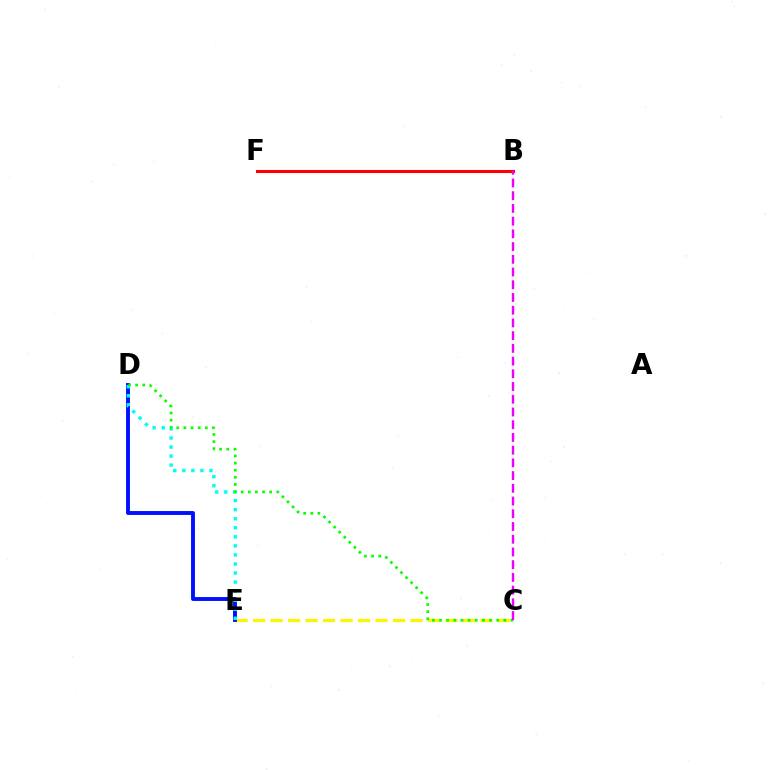{('C', 'E'): [{'color': '#fcf500', 'line_style': 'dashed', 'thickness': 2.38}], ('D', 'E'): [{'color': '#0010ff', 'line_style': 'solid', 'thickness': 2.8}, {'color': '#00fff6', 'line_style': 'dotted', 'thickness': 2.46}], ('B', 'F'): [{'color': '#ff0000', 'line_style': 'solid', 'thickness': 2.21}], ('C', 'D'): [{'color': '#08ff00', 'line_style': 'dotted', 'thickness': 1.94}], ('B', 'C'): [{'color': '#ee00ff', 'line_style': 'dashed', 'thickness': 1.73}]}